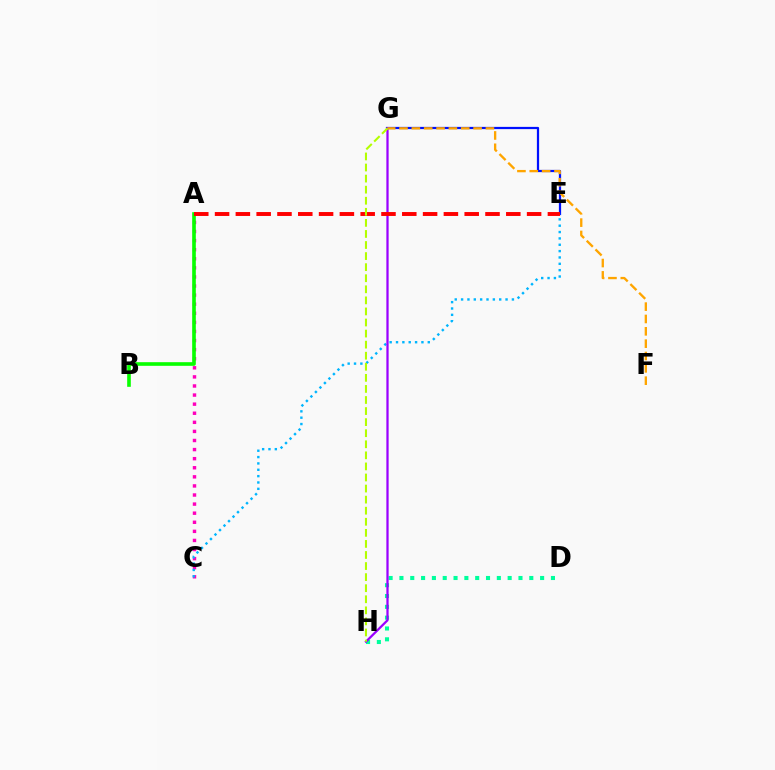{('E', 'G'): [{'color': '#0010ff', 'line_style': 'solid', 'thickness': 1.61}], ('D', 'H'): [{'color': '#00ff9d', 'line_style': 'dotted', 'thickness': 2.94}], ('A', 'C'): [{'color': '#ff00bd', 'line_style': 'dotted', 'thickness': 2.47}], ('C', 'E'): [{'color': '#00b5ff', 'line_style': 'dotted', 'thickness': 1.73}], ('G', 'H'): [{'color': '#9b00ff', 'line_style': 'solid', 'thickness': 1.62}, {'color': '#b3ff00', 'line_style': 'dashed', 'thickness': 1.5}], ('F', 'G'): [{'color': '#ffa500', 'line_style': 'dashed', 'thickness': 1.68}], ('A', 'B'): [{'color': '#08ff00', 'line_style': 'solid', 'thickness': 2.62}], ('A', 'E'): [{'color': '#ff0000', 'line_style': 'dashed', 'thickness': 2.83}]}